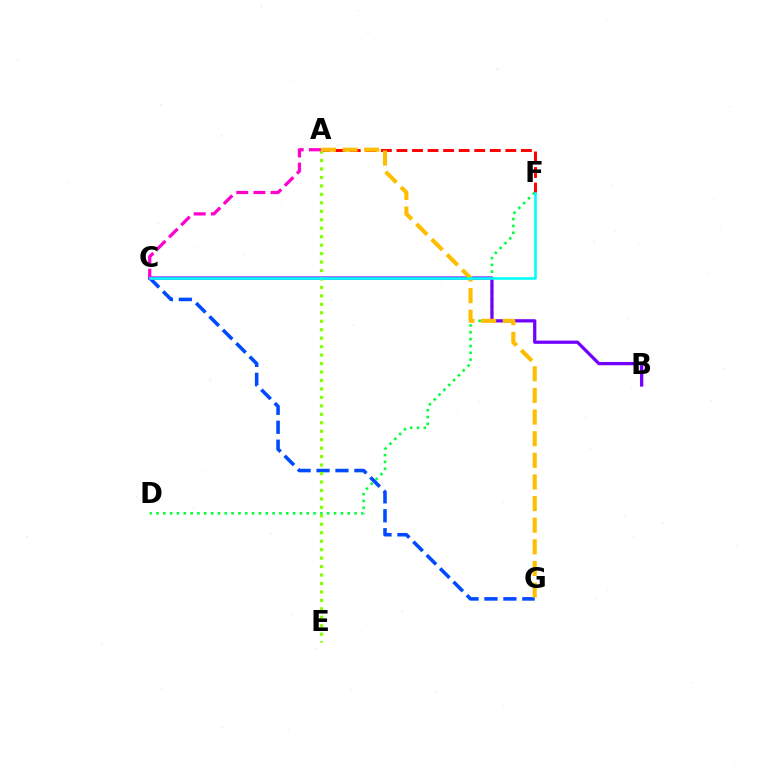{('D', 'F'): [{'color': '#00ff39', 'line_style': 'dotted', 'thickness': 1.86}], ('C', 'G'): [{'color': '#004bff', 'line_style': 'dashed', 'thickness': 2.57}], ('A', 'F'): [{'color': '#ff0000', 'line_style': 'dashed', 'thickness': 2.11}], ('B', 'C'): [{'color': '#7200ff', 'line_style': 'solid', 'thickness': 2.34}], ('A', 'E'): [{'color': '#84ff00', 'line_style': 'dotted', 'thickness': 2.3}], ('A', 'G'): [{'color': '#ffbd00', 'line_style': 'dashed', 'thickness': 2.94}], ('A', 'C'): [{'color': '#ff00cf', 'line_style': 'dashed', 'thickness': 2.33}], ('C', 'F'): [{'color': '#00fff6', 'line_style': 'solid', 'thickness': 1.86}]}